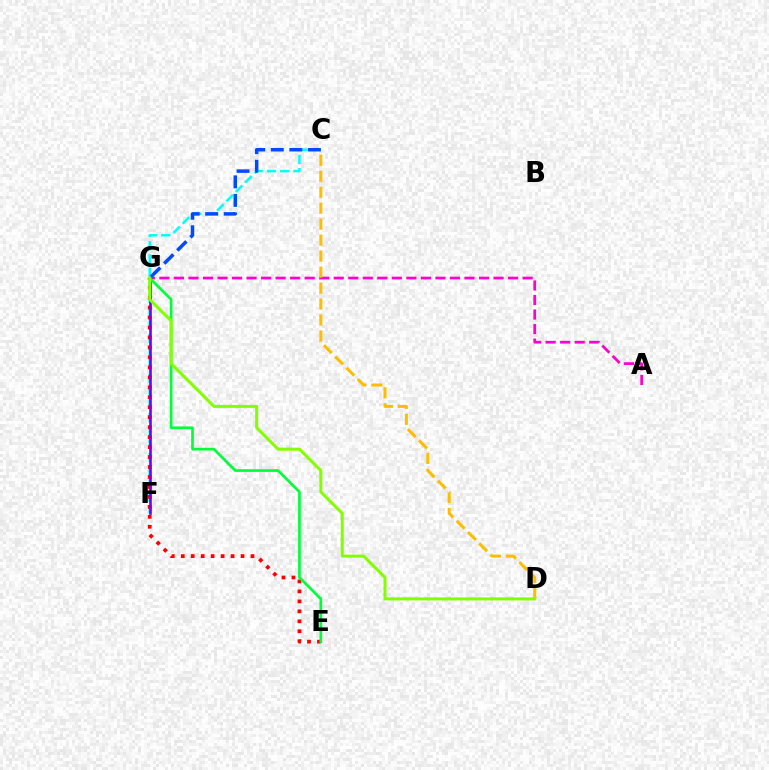{('A', 'G'): [{'color': '#ff00cf', 'line_style': 'dashed', 'thickness': 1.97}], ('C', 'F'): [{'color': '#00fff6', 'line_style': 'dashed', 'thickness': 1.8}], ('E', 'G'): [{'color': '#ff0000', 'line_style': 'dotted', 'thickness': 2.71}, {'color': '#00ff39', 'line_style': 'solid', 'thickness': 1.92}], ('F', 'G'): [{'color': '#7200ff', 'line_style': 'solid', 'thickness': 1.9}], ('C', 'D'): [{'color': '#ffbd00', 'line_style': 'dashed', 'thickness': 2.17}], ('D', 'G'): [{'color': '#84ff00', 'line_style': 'solid', 'thickness': 2.18}], ('C', 'G'): [{'color': '#004bff', 'line_style': 'dashed', 'thickness': 2.52}]}